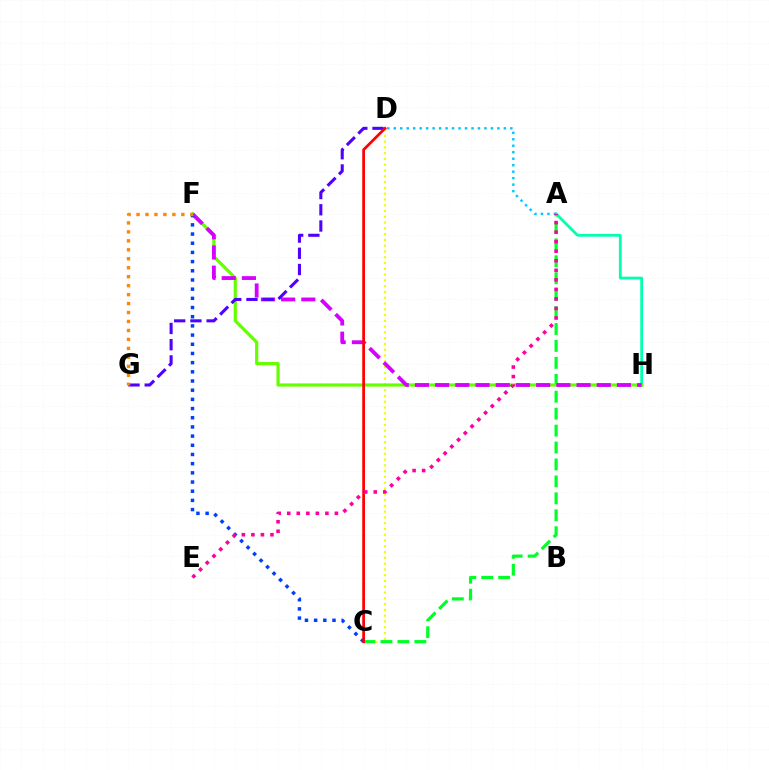{('C', 'D'): [{'color': '#eeff00', 'line_style': 'dotted', 'thickness': 1.57}, {'color': '#ff0000', 'line_style': 'solid', 'thickness': 1.97}], ('A', 'H'): [{'color': '#00ffaf', 'line_style': 'solid', 'thickness': 2.0}], ('A', 'C'): [{'color': '#00ff27', 'line_style': 'dashed', 'thickness': 2.3}], ('F', 'H'): [{'color': '#66ff00', 'line_style': 'solid', 'thickness': 2.31}, {'color': '#d600ff', 'line_style': 'dashed', 'thickness': 2.74}], ('D', 'G'): [{'color': '#4f00ff', 'line_style': 'dashed', 'thickness': 2.2}], ('C', 'F'): [{'color': '#003fff', 'line_style': 'dotted', 'thickness': 2.5}], ('A', 'D'): [{'color': '#00c7ff', 'line_style': 'dotted', 'thickness': 1.76}], ('F', 'G'): [{'color': '#ff8800', 'line_style': 'dotted', 'thickness': 2.44}], ('A', 'E'): [{'color': '#ff00a0', 'line_style': 'dotted', 'thickness': 2.59}]}